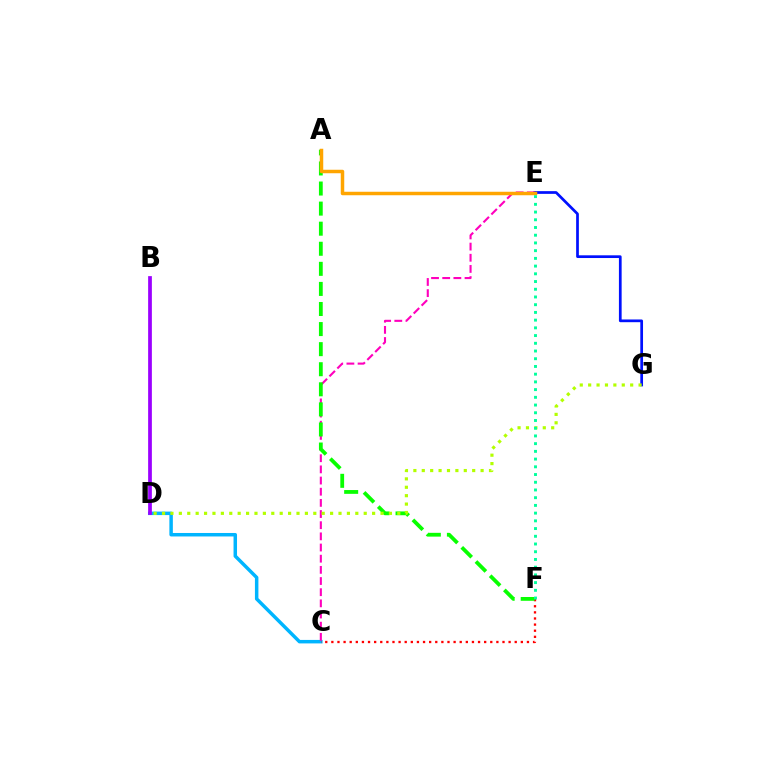{('C', 'D'): [{'color': '#00b5ff', 'line_style': 'solid', 'thickness': 2.51}], ('E', 'G'): [{'color': '#0010ff', 'line_style': 'solid', 'thickness': 1.96}], ('C', 'E'): [{'color': '#ff00bd', 'line_style': 'dashed', 'thickness': 1.52}], ('C', 'F'): [{'color': '#ff0000', 'line_style': 'dotted', 'thickness': 1.66}], ('A', 'F'): [{'color': '#08ff00', 'line_style': 'dashed', 'thickness': 2.73}], ('A', 'E'): [{'color': '#ffa500', 'line_style': 'solid', 'thickness': 2.51}], ('B', 'D'): [{'color': '#9b00ff', 'line_style': 'solid', 'thickness': 2.69}], ('D', 'G'): [{'color': '#b3ff00', 'line_style': 'dotted', 'thickness': 2.28}], ('E', 'F'): [{'color': '#00ff9d', 'line_style': 'dotted', 'thickness': 2.1}]}